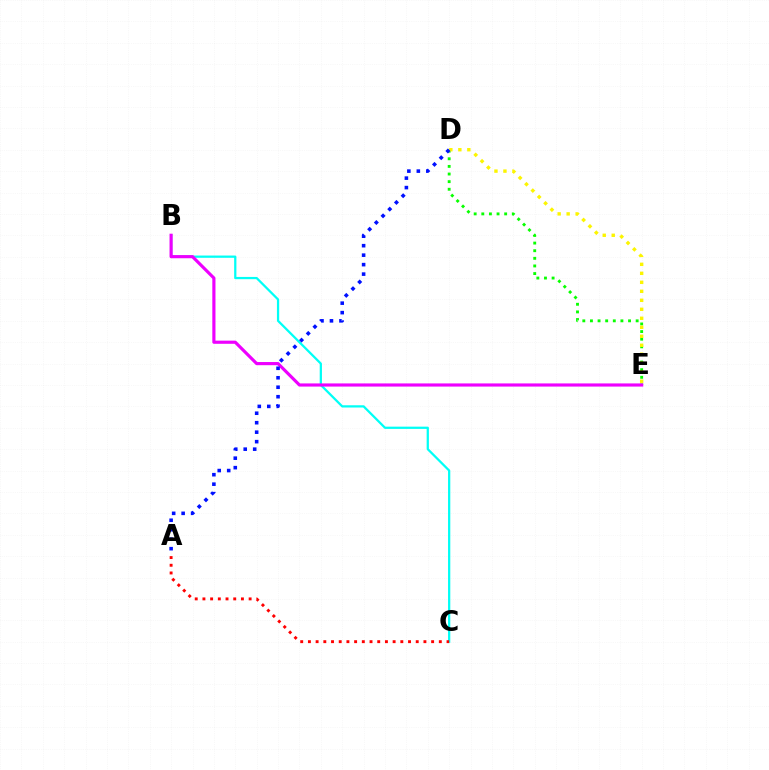{('D', 'E'): [{'color': '#08ff00', 'line_style': 'dotted', 'thickness': 2.07}, {'color': '#fcf500', 'line_style': 'dotted', 'thickness': 2.44}], ('B', 'C'): [{'color': '#00fff6', 'line_style': 'solid', 'thickness': 1.62}], ('A', 'C'): [{'color': '#ff0000', 'line_style': 'dotted', 'thickness': 2.09}], ('B', 'E'): [{'color': '#ee00ff', 'line_style': 'solid', 'thickness': 2.27}], ('A', 'D'): [{'color': '#0010ff', 'line_style': 'dotted', 'thickness': 2.57}]}